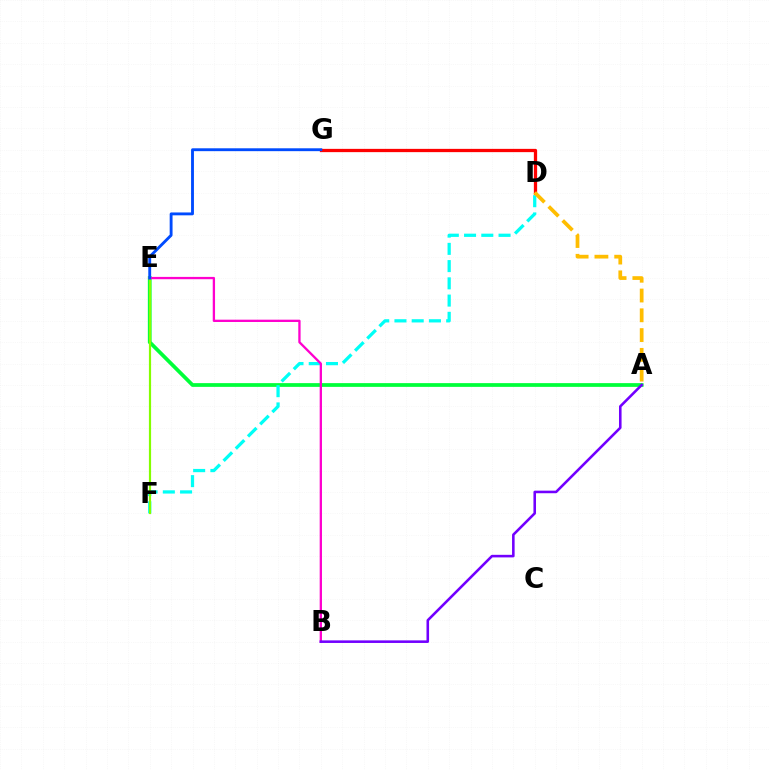{('A', 'E'): [{'color': '#00ff39', 'line_style': 'solid', 'thickness': 2.7}], ('D', 'G'): [{'color': '#ff0000', 'line_style': 'solid', 'thickness': 2.36}], ('D', 'F'): [{'color': '#00fff6', 'line_style': 'dashed', 'thickness': 2.34}], ('E', 'F'): [{'color': '#84ff00', 'line_style': 'solid', 'thickness': 1.57}], ('A', 'D'): [{'color': '#ffbd00', 'line_style': 'dashed', 'thickness': 2.69}], ('B', 'E'): [{'color': '#ff00cf', 'line_style': 'solid', 'thickness': 1.66}], ('A', 'B'): [{'color': '#7200ff', 'line_style': 'solid', 'thickness': 1.85}], ('E', 'G'): [{'color': '#004bff', 'line_style': 'solid', 'thickness': 2.07}]}